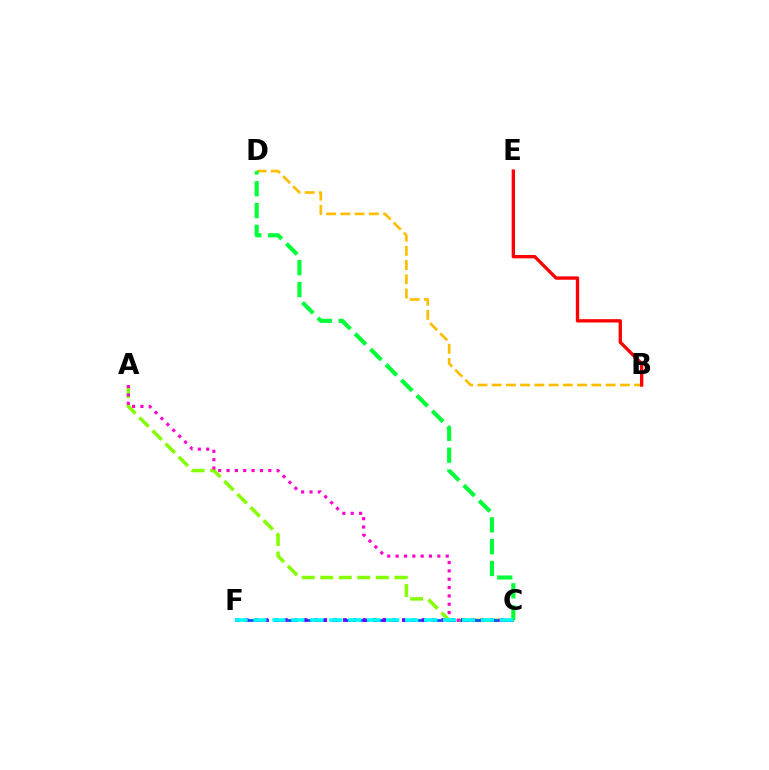{('A', 'C'): [{'color': '#84ff00', 'line_style': 'dashed', 'thickness': 2.52}, {'color': '#ff00cf', 'line_style': 'dotted', 'thickness': 2.27}], ('B', 'D'): [{'color': '#ffbd00', 'line_style': 'dashed', 'thickness': 1.93}], ('B', 'E'): [{'color': '#ff0000', 'line_style': 'solid', 'thickness': 2.41}], ('C', 'F'): [{'color': '#004bff', 'line_style': 'dashed', 'thickness': 1.95}, {'color': '#7200ff', 'line_style': 'dotted', 'thickness': 2.67}, {'color': '#00fff6', 'line_style': 'dashed', 'thickness': 2.57}], ('C', 'D'): [{'color': '#00ff39', 'line_style': 'dashed', 'thickness': 2.97}]}